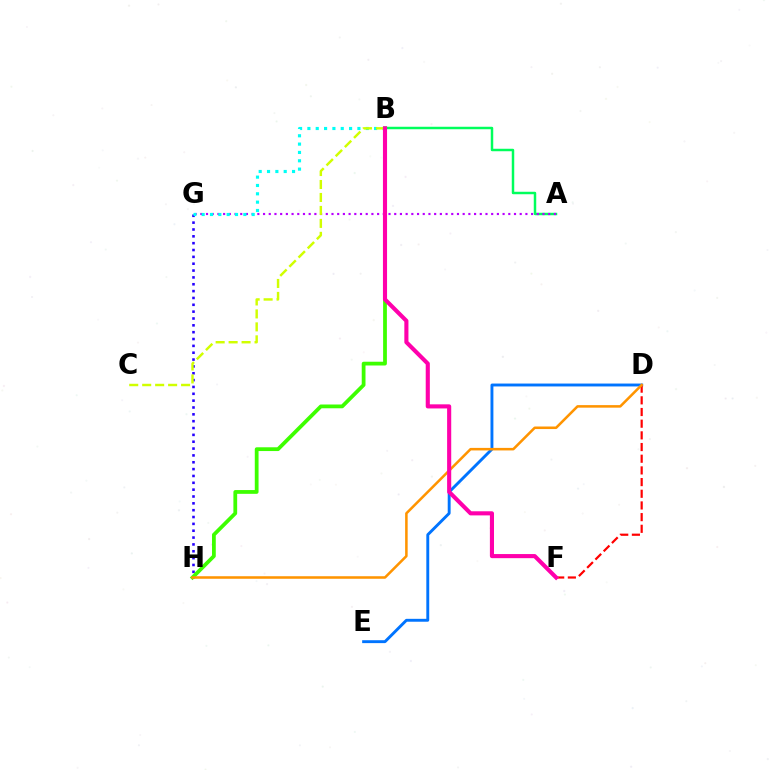{('G', 'H'): [{'color': '#2500ff', 'line_style': 'dotted', 'thickness': 1.86}], ('A', 'B'): [{'color': '#00ff5c', 'line_style': 'solid', 'thickness': 1.79}], ('D', 'E'): [{'color': '#0074ff', 'line_style': 'solid', 'thickness': 2.09}], ('A', 'G'): [{'color': '#b900ff', 'line_style': 'dotted', 'thickness': 1.55}], ('B', 'G'): [{'color': '#00fff6', 'line_style': 'dotted', 'thickness': 2.26}], ('B', 'H'): [{'color': '#3dff00', 'line_style': 'solid', 'thickness': 2.71}], ('B', 'C'): [{'color': '#d1ff00', 'line_style': 'dashed', 'thickness': 1.76}], ('D', 'F'): [{'color': '#ff0000', 'line_style': 'dashed', 'thickness': 1.59}], ('D', 'H'): [{'color': '#ff9400', 'line_style': 'solid', 'thickness': 1.83}], ('B', 'F'): [{'color': '#ff00ac', 'line_style': 'solid', 'thickness': 2.96}]}